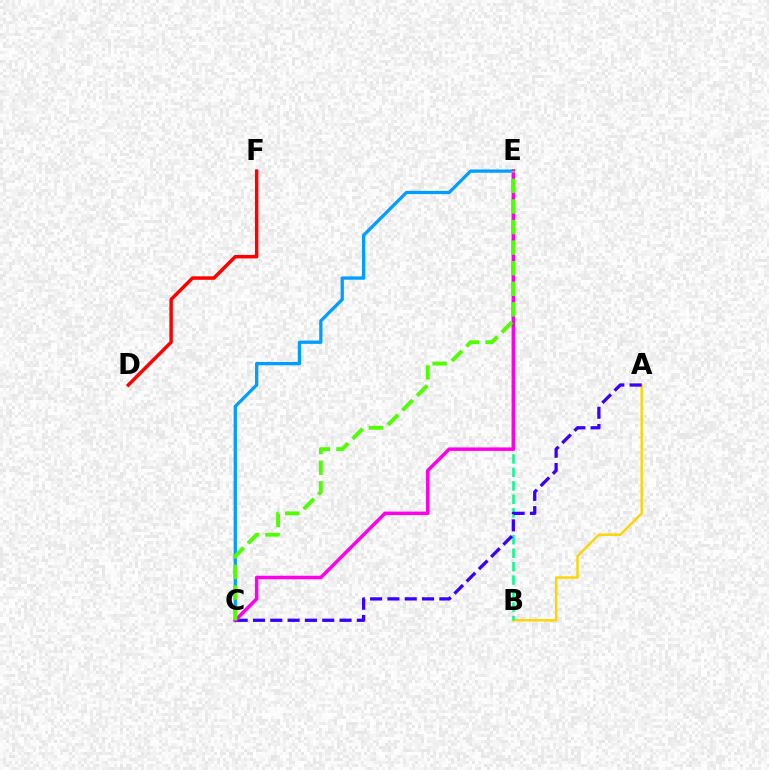{('C', 'E'): [{'color': '#009eff', 'line_style': 'solid', 'thickness': 2.36}, {'color': '#ff00ed', 'line_style': 'solid', 'thickness': 2.52}, {'color': '#4fff00', 'line_style': 'dashed', 'thickness': 2.8}], ('A', 'B'): [{'color': '#ffd500', 'line_style': 'solid', 'thickness': 1.75}], ('D', 'F'): [{'color': '#ff0000', 'line_style': 'solid', 'thickness': 2.5}], ('B', 'E'): [{'color': '#00ff86', 'line_style': 'dashed', 'thickness': 1.83}], ('A', 'C'): [{'color': '#3700ff', 'line_style': 'dashed', 'thickness': 2.35}]}